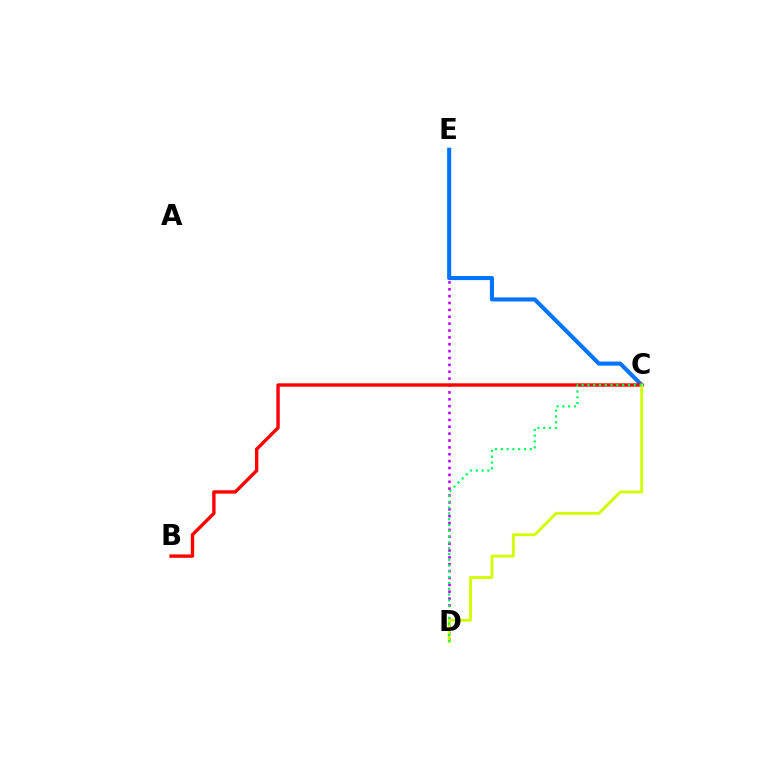{('D', 'E'): [{'color': '#b900ff', 'line_style': 'dotted', 'thickness': 1.87}], ('C', 'E'): [{'color': '#0074ff', 'line_style': 'solid', 'thickness': 2.94}], ('B', 'C'): [{'color': '#ff0000', 'line_style': 'solid', 'thickness': 2.43}], ('C', 'D'): [{'color': '#d1ff00', 'line_style': 'solid', 'thickness': 2.04}, {'color': '#00ff5c', 'line_style': 'dotted', 'thickness': 1.58}]}